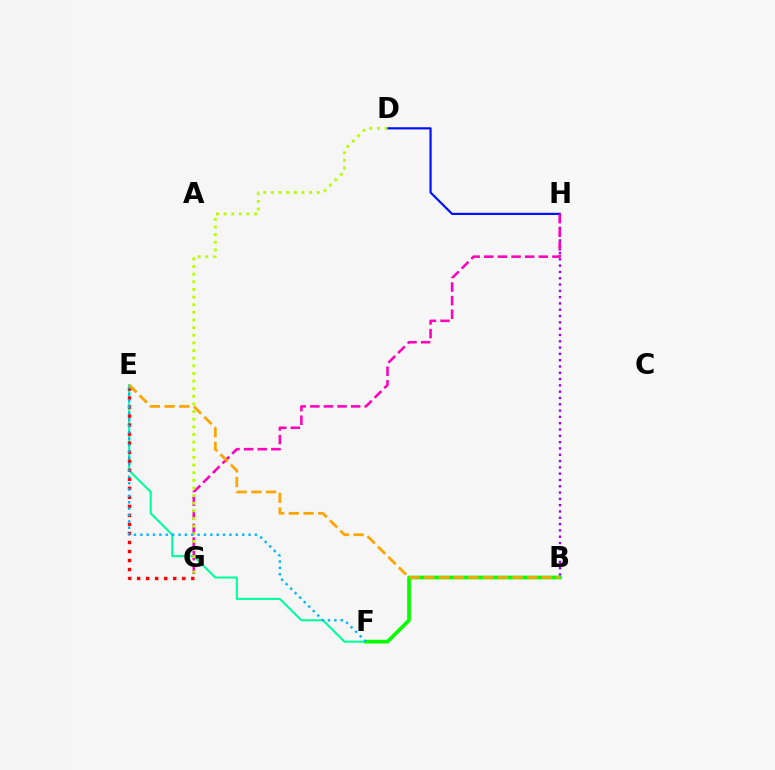{('E', 'F'): [{'color': '#00ff9d', 'line_style': 'solid', 'thickness': 1.5}, {'color': '#00b5ff', 'line_style': 'dotted', 'thickness': 1.73}], ('B', 'H'): [{'color': '#9b00ff', 'line_style': 'dotted', 'thickness': 1.71}], ('E', 'G'): [{'color': '#ff0000', 'line_style': 'dotted', 'thickness': 2.45}], ('D', 'H'): [{'color': '#0010ff', 'line_style': 'solid', 'thickness': 1.58}], ('G', 'H'): [{'color': '#ff00bd', 'line_style': 'dashed', 'thickness': 1.85}], ('B', 'F'): [{'color': '#08ff00', 'line_style': 'solid', 'thickness': 2.69}], ('D', 'G'): [{'color': '#b3ff00', 'line_style': 'dotted', 'thickness': 2.07}], ('B', 'E'): [{'color': '#ffa500', 'line_style': 'dashed', 'thickness': 2.0}]}